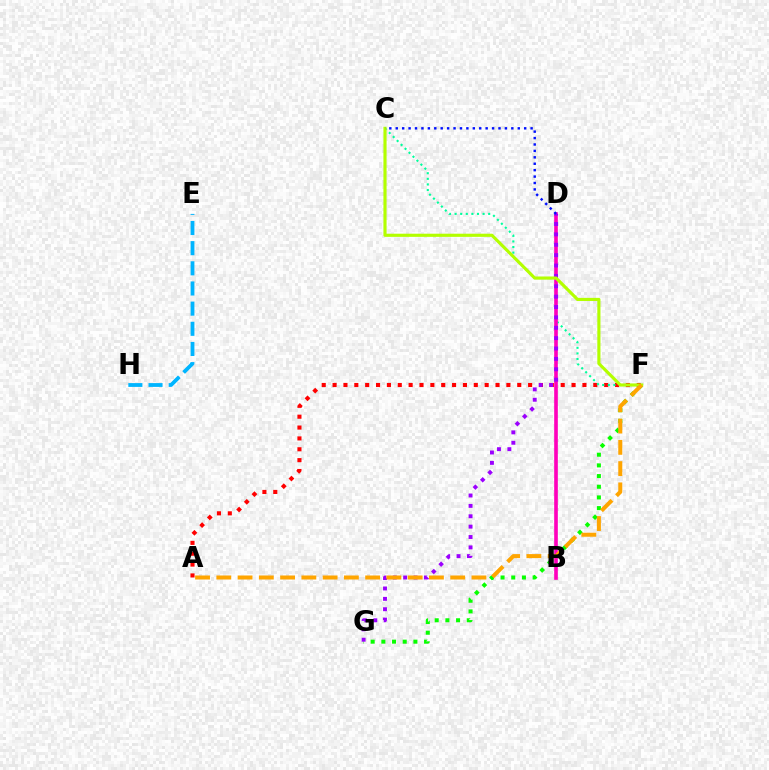{('A', 'F'): [{'color': '#ff0000', 'line_style': 'dotted', 'thickness': 2.95}, {'color': '#ffa500', 'line_style': 'dashed', 'thickness': 2.89}], ('C', 'F'): [{'color': '#00ff9d', 'line_style': 'dotted', 'thickness': 1.52}, {'color': '#b3ff00', 'line_style': 'solid', 'thickness': 2.26}], ('F', 'G'): [{'color': '#08ff00', 'line_style': 'dotted', 'thickness': 2.9}], ('E', 'H'): [{'color': '#00b5ff', 'line_style': 'dashed', 'thickness': 2.74}], ('B', 'D'): [{'color': '#ff00bd', 'line_style': 'solid', 'thickness': 2.62}], ('D', 'G'): [{'color': '#9b00ff', 'line_style': 'dotted', 'thickness': 2.82}], ('C', 'D'): [{'color': '#0010ff', 'line_style': 'dotted', 'thickness': 1.74}]}